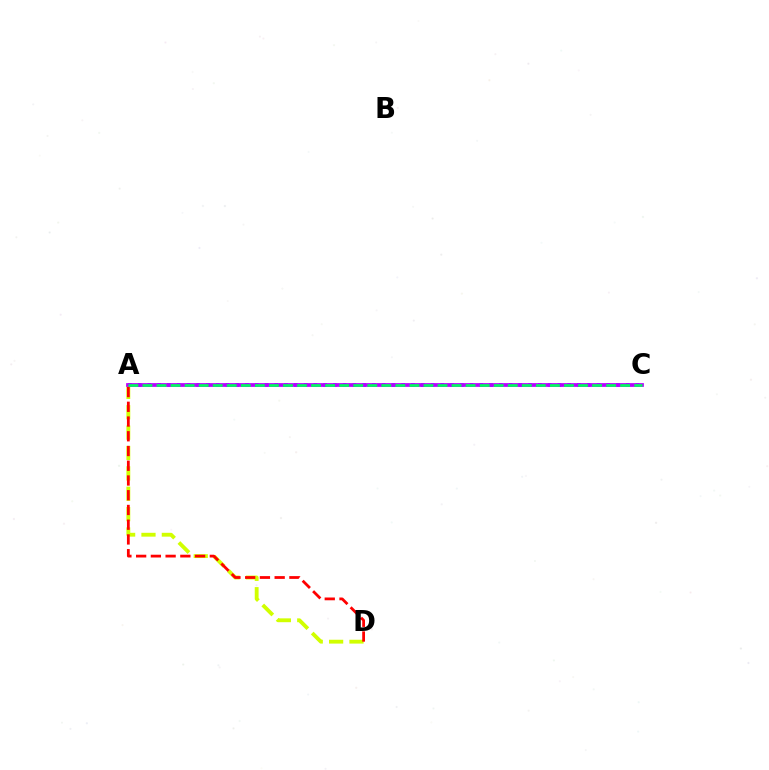{('A', 'C'): [{'color': '#0074ff', 'line_style': 'dotted', 'thickness': 2.65}, {'color': '#b900ff', 'line_style': 'solid', 'thickness': 2.71}, {'color': '#00ff5c', 'line_style': 'dashed', 'thickness': 1.91}], ('A', 'D'): [{'color': '#d1ff00', 'line_style': 'dashed', 'thickness': 2.77}, {'color': '#ff0000', 'line_style': 'dashed', 'thickness': 2.0}]}